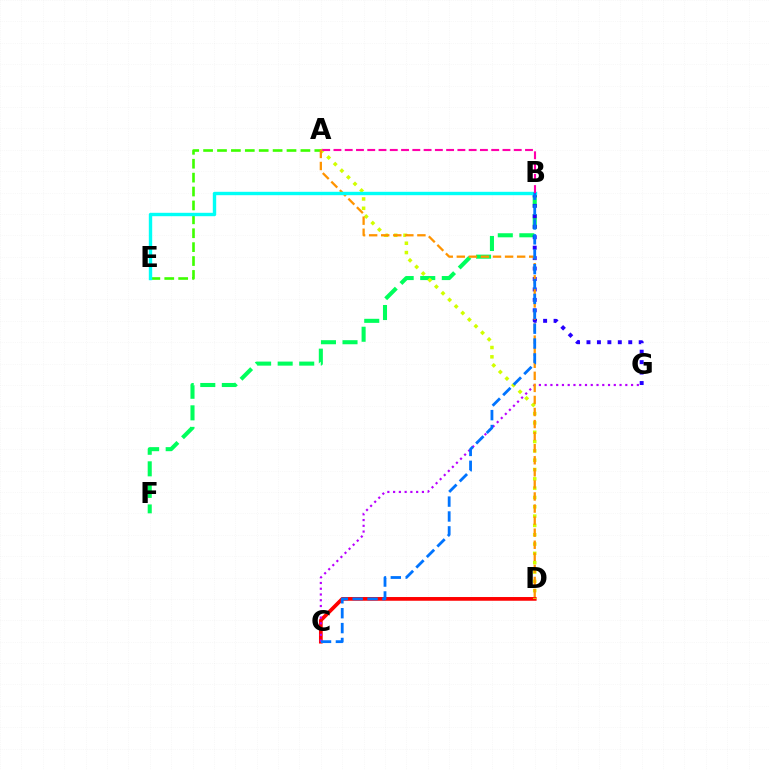{('C', 'D'): [{'color': '#ff0000', 'line_style': 'solid', 'thickness': 2.68}], ('B', 'F'): [{'color': '#00ff5c', 'line_style': 'dashed', 'thickness': 2.93}], ('B', 'G'): [{'color': '#2500ff', 'line_style': 'dotted', 'thickness': 2.84}], ('C', 'G'): [{'color': '#b900ff', 'line_style': 'dotted', 'thickness': 1.57}], ('A', 'D'): [{'color': '#d1ff00', 'line_style': 'dotted', 'thickness': 2.53}, {'color': '#ff9400', 'line_style': 'dashed', 'thickness': 1.64}], ('A', 'E'): [{'color': '#3dff00', 'line_style': 'dashed', 'thickness': 1.89}], ('B', 'E'): [{'color': '#00fff6', 'line_style': 'solid', 'thickness': 2.44}], ('B', 'C'): [{'color': '#0074ff', 'line_style': 'dashed', 'thickness': 2.02}], ('A', 'B'): [{'color': '#ff00ac', 'line_style': 'dashed', 'thickness': 1.53}]}